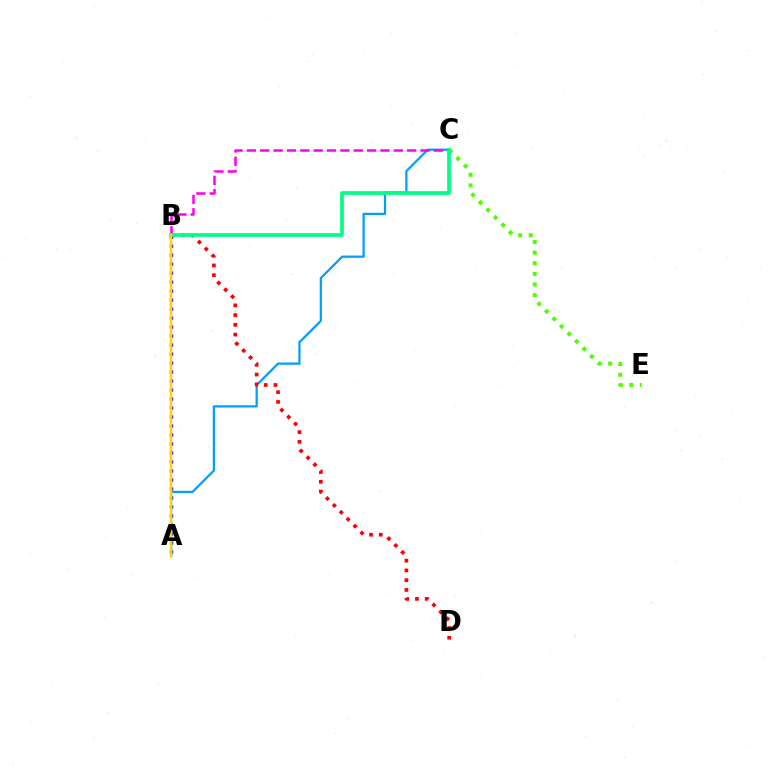{('A', 'B'): [{'color': '#3700ff', 'line_style': 'dotted', 'thickness': 2.44}, {'color': '#ffd500', 'line_style': 'solid', 'thickness': 1.8}], ('A', 'C'): [{'color': '#009eff', 'line_style': 'solid', 'thickness': 1.61}], ('C', 'E'): [{'color': '#4fff00', 'line_style': 'dotted', 'thickness': 2.89}], ('B', 'D'): [{'color': '#ff0000', 'line_style': 'dotted', 'thickness': 2.65}], ('B', 'C'): [{'color': '#ff00ed', 'line_style': 'dashed', 'thickness': 1.81}, {'color': '#00ff86', 'line_style': 'solid', 'thickness': 2.66}]}